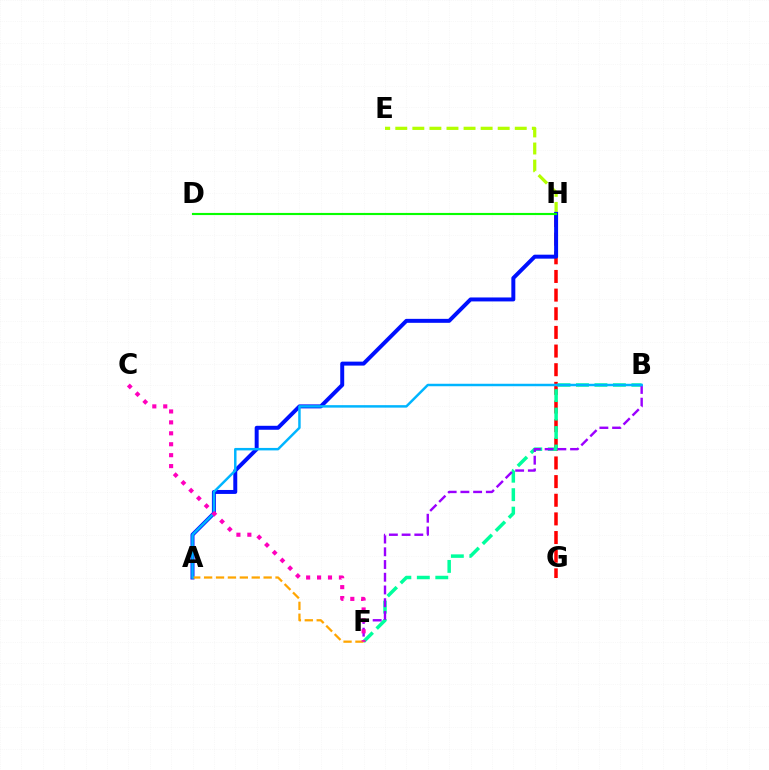{('G', 'H'): [{'color': '#ff0000', 'line_style': 'dashed', 'thickness': 2.53}], ('B', 'F'): [{'color': '#00ff9d', 'line_style': 'dashed', 'thickness': 2.51}, {'color': '#9b00ff', 'line_style': 'dashed', 'thickness': 1.73}], ('E', 'H'): [{'color': '#b3ff00', 'line_style': 'dashed', 'thickness': 2.32}], ('A', 'H'): [{'color': '#0010ff', 'line_style': 'solid', 'thickness': 2.85}], ('A', 'F'): [{'color': '#ffa500', 'line_style': 'dashed', 'thickness': 1.62}], ('D', 'H'): [{'color': '#08ff00', 'line_style': 'solid', 'thickness': 1.54}], ('A', 'B'): [{'color': '#00b5ff', 'line_style': 'solid', 'thickness': 1.78}], ('C', 'F'): [{'color': '#ff00bd', 'line_style': 'dotted', 'thickness': 2.97}]}